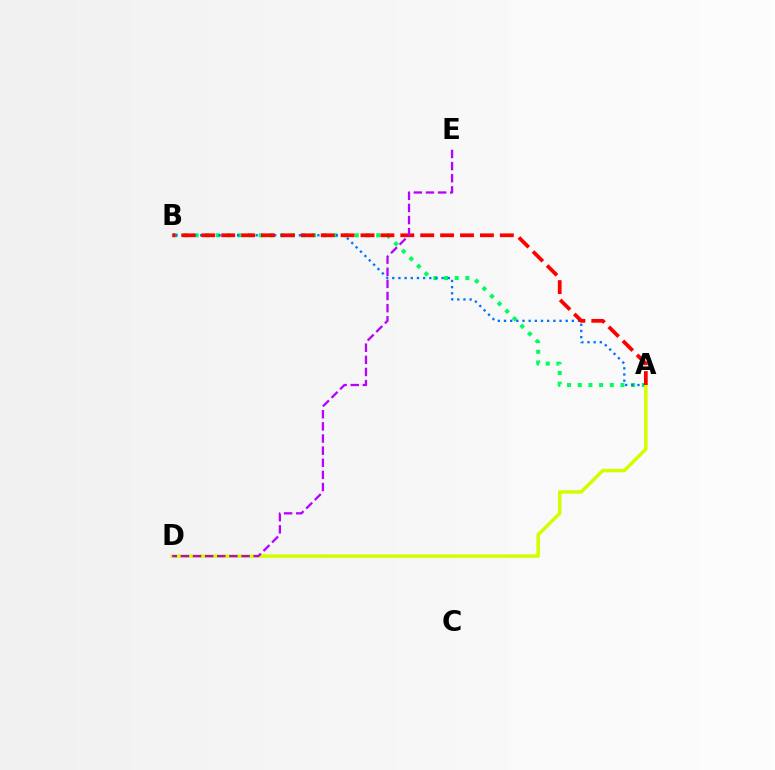{('A', 'B'): [{'color': '#00ff5c', 'line_style': 'dotted', 'thickness': 2.9}, {'color': '#0074ff', 'line_style': 'dotted', 'thickness': 1.68}, {'color': '#ff0000', 'line_style': 'dashed', 'thickness': 2.7}], ('A', 'D'): [{'color': '#d1ff00', 'line_style': 'solid', 'thickness': 2.53}], ('D', 'E'): [{'color': '#b900ff', 'line_style': 'dashed', 'thickness': 1.65}]}